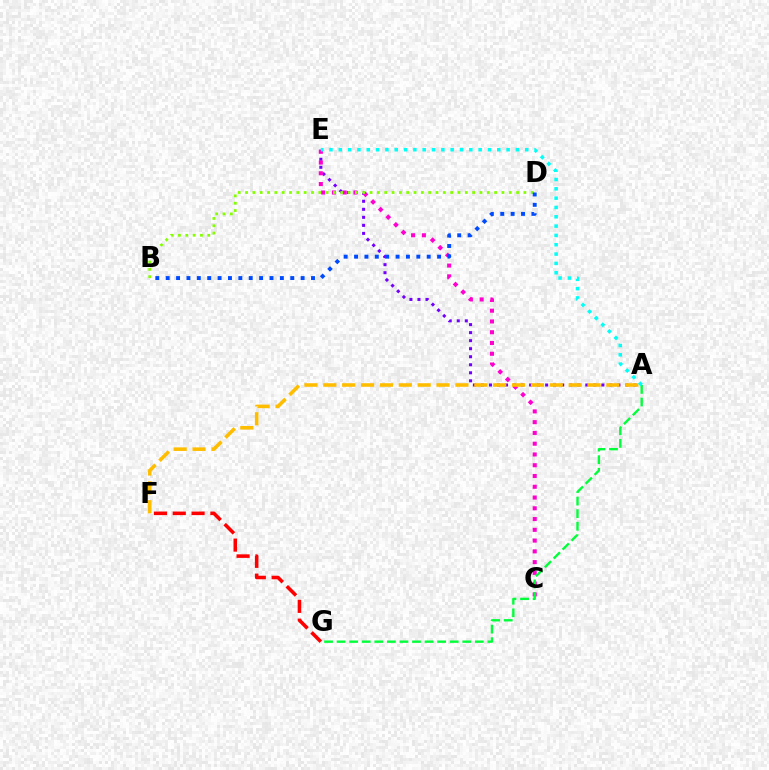{('A', 'E'): [{'color': '#7200ff', 'line_style': 'dotted', 'thickness': 2.18}, {'color': '#00fff6', 'line_style': 'dotted', 'thickness': 2.53}], ('F', 'G'): [{'color': '#ff0000', 'line_style': 'dashed', 'thickness': 2.56}], ('C', 'E'): [{'color': '#ff00cf', 'line_style': 'dotted', 'thickness': 2.93}], ('B', 'D'): [{'color': '#84ff00', 'line_style': 'dotted', 'thickness': 1.99}, {'color': '#004bff', 'line_style': 'dotted', 'thickness': 2.82}], ('A', 'F'): [{'color': '#ffbd00', 'line_style': 'dashed', 'thickness': 2.56}], ('A', 'G'): [{'color': '#00ff39', 'line_style': 'dashed', 'thickness': 1.71}]}